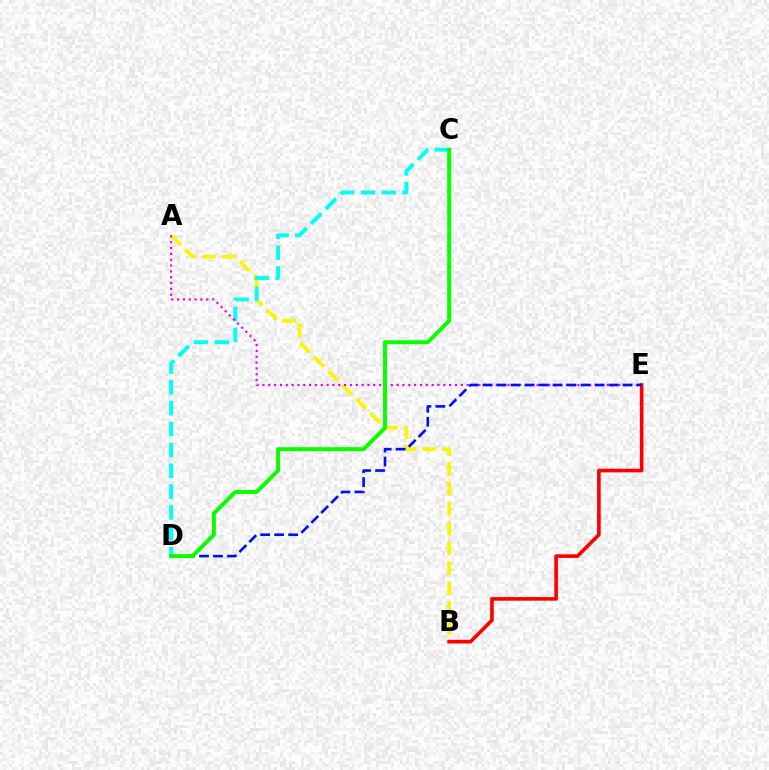{('A', 'B'): [{'color': '#fcf500', 'line_style': 'dashed', 'thickness': 2.7}], ('C', 'D'): [{'color': '#00fff6', 'line_style': 'dashed', 'thickness': 2.83}, {'color': '#08ff00', 'line_style': 'solid', 'thickness': 2.85}], ('B', 'E'): [{'color': '#ff0000', 'line_style': 'solid', 'thickness': 2.61}], ('A', 'E'): [{'color': '#ee00ff', 'line_style': 'dotted', 'thickness': 1.59}], ('D', 'E'): [{'color': '#0010ff', 'line_style': 'dashed', 'thickness': 1.9}]}